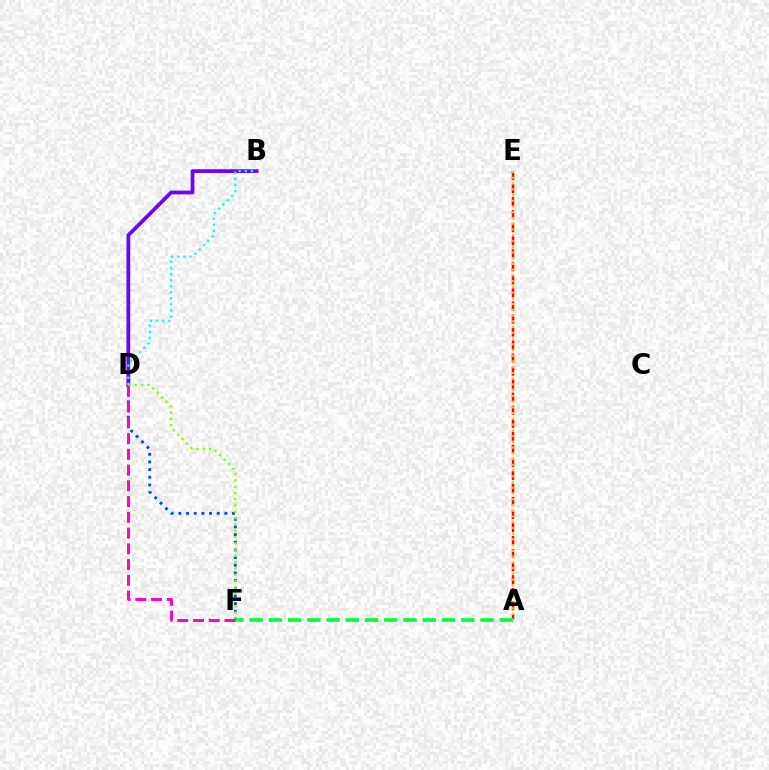{('D', 'F'): [{'color': '#004bff', 'line_style': 'dotted', 'thickness': 2.08}, {'color': '#84ff00', 'line_style': 'dotted', 'thickness': 1.71}, {'color': '#ff00cf', 'line_style': 'dashed', 'thickness': 2.14}], ('B', 'D'): [{'color': '#7200ff', 'line_style': 'solid', 'thickness': 2.71}, {'color': '#00fff6', 'line_style': 'dotted', 'thickness': 1.66}], ('A', 'E'): [{'color': '#ff0000', 'line_style': 'dashed', 'thickness': 1.77}, {'color': '#ffbd00', 'line_style': 'dotted', 'thickness': 1.56}], ('A', 'F'): [{'color': '#00ff39', 'line_style': 'dashed', 'thickness': 2.61}]}